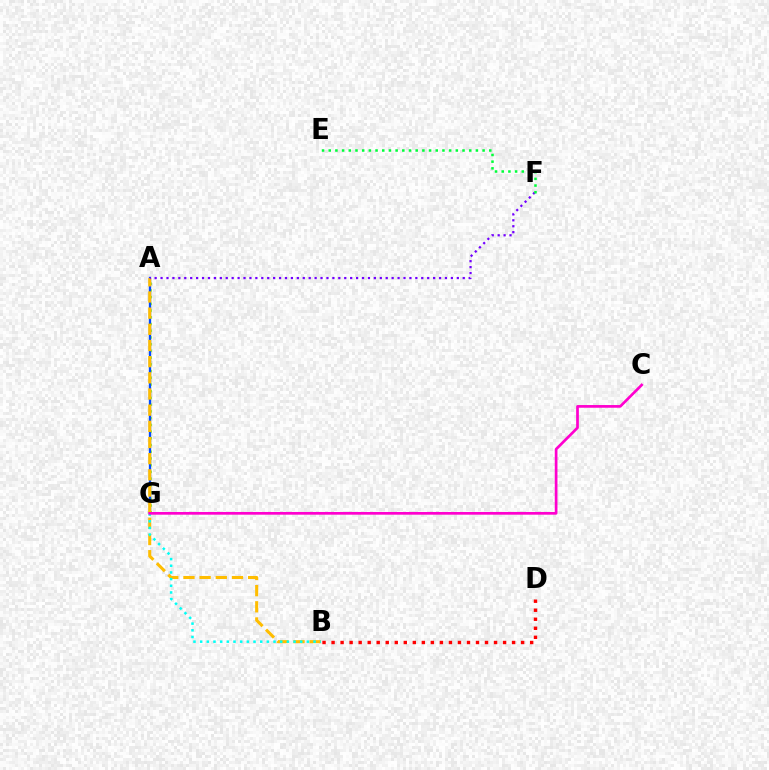{('B', 'D'): [{'color': '#ff0000', 'line_style': 'dotted', 'thickness': 2.45}], ('A', 'G'): [{'color': '#84ff00', 'line_style': 'dotted', 'thickness': 1.83}, {'color': '#004bff', 'line_style': 'solid', 'thickness': 1.66}], ('A', 'B'): [{'color': '#ffbd00', 'line_style': 'dashed', 'thickness': 2.2}], ('A', 'F'): [{'color': '#7200ff', 'line_style': 'dotted', 'thickness': 1.61}], ('E', 'F'): [{'color': '#00ff39', 'line_style': 'dotted', 'thickness': 1.82}], ('B', 'G'): [{'color': '#00fff6', 'line_style': 'dotted', 'thickness': 1.81}], ('C', 'G'): [{'color': '#ff00cf', 'line_style': 'solid', 'thickness': 1.95}]}